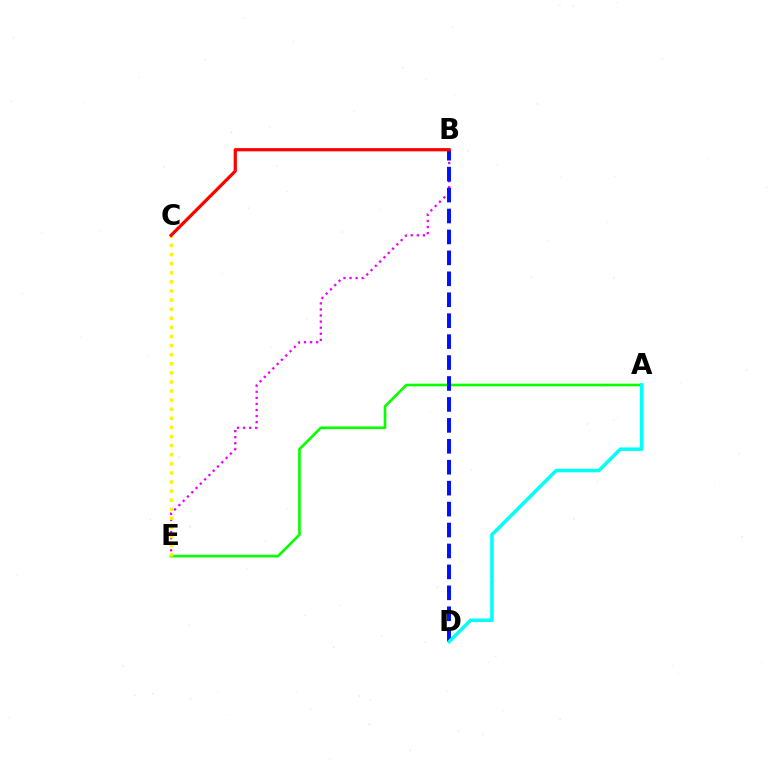{('B', 'E'): [{'color': '#ee00ff', 'line_style': 'dotted', 'thickness': 1.65}], ('A', 'E'): [{'color': '#08ff00', 'line_style': 'solid', 'thickness': 1.91}], ('C', 'E'): [{'color': '#fcf500', 'line_style': 'dotted', 'thickness': 2.47}], ('B', 'D'): [{'color': '#0010ff', 'line_style': 'dashed', 'thickness': 2.84}], ('B', 'C'): [{'color': '#ff0000', 'line_style': 'solid', 'thickness': 2.33}], ('A', 'D'): [{'color': '#00fff6', 'line_style': 'solid', 'thickness': 2.52}]}